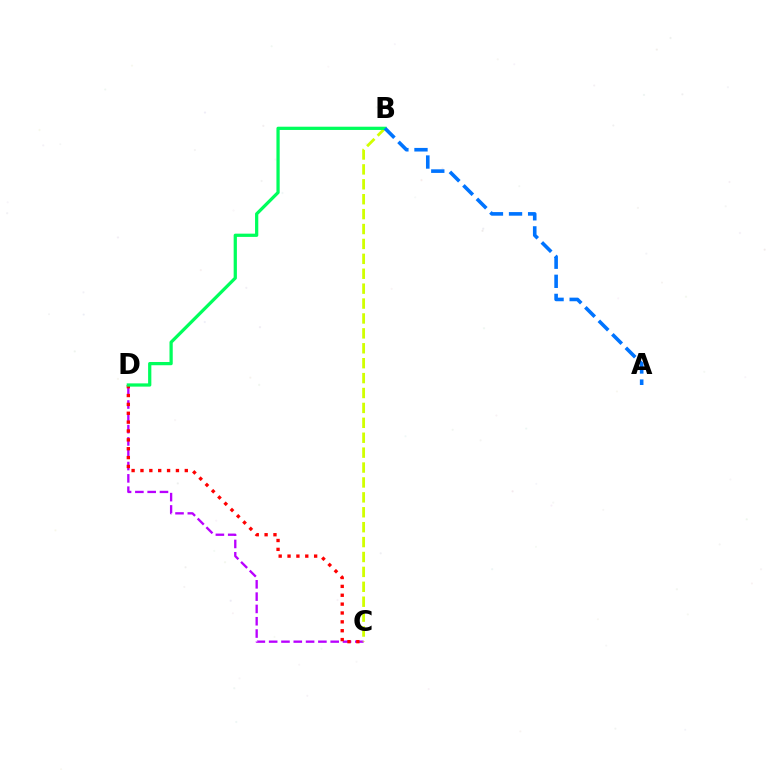{('C', 'D'): [{'color': '#b900ff', 'line_style': 'dashed', 'thickness': 1.67}, {'color': '#ff0000', 'line_style': 'dotted', 'thickness': 2.41}], ('B', 'C'): [{'color': '#d1ff00', 'line_style': 'dashed', 'thickness': 2.03}], ('B', 'D'): [{'color': '#00ff5c', 'line_style': 'solid', 'thickness': 2.34}], ('A', 'B'): [{'color': '#0074ff', 'line_style': 'dashed', 'thickness': 2.59}]}